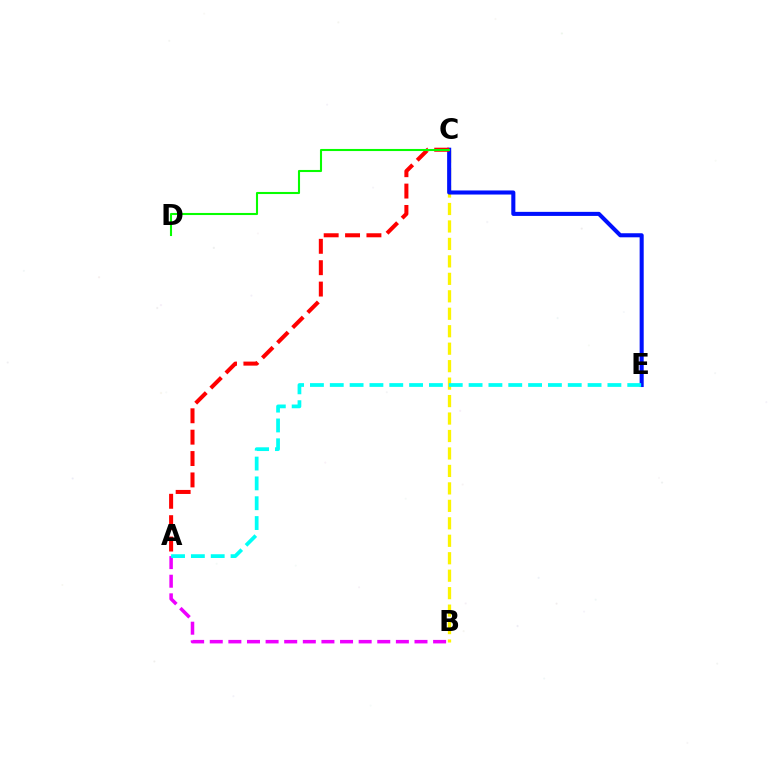{('B', 'C'): [{'color': '#fcf500', 'line_style': 'dashed', 'thickness': 2.37}], ('C', 'E'): [{'color': '#0010ff', 'line_style': 'solid', 'thickness': 2.93}], ('A', 'C'): [{'color': '#ff0000', 'line_style': 'dashed', 'thickness': 2.9}], ('C', 'D'): [{'color': '#08ff00', 'line_style': 'solid', 'thickness': 1.51}], ('A', 'B'): [{'color': '#ee00ff', 'line_style': 'dashed', 'thickness': 2.53}], ('A', 'E'): [{'color': '#00fff6', 'line_style': 'dashed', 'thickness': 2.69}]}